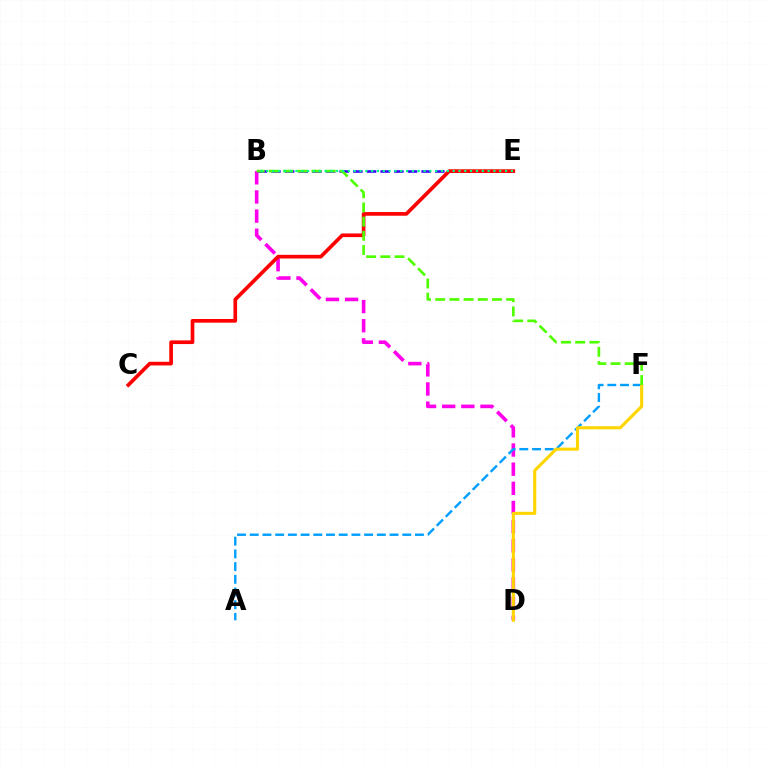{('B', 'D'): [{'color': '#ff00ed', 'line_style': 'dashed', 'thickness': 2.6}], ('A', 'F'): [{'color': '#009eff', 'line_style': 'dashed', 'thickness': 1.73}], ('B', 'E'): [{'color': '#3700ff', 'line_style': 'dashed', 'thickness': 1.86}, {'color': '#00ff86', 'line_style': 'dotted', 'thickness': 1.58}], ('C', 'E'): [{'color': '#ff0000', 'line_style': 'solid', 'thickness': 2.64}], ('D', 'F'): [{'color': '#ffd500', 'line_style': 'solid', 'thickness': 2.22}], ('B', 'F'): [{'color': '#4fff00', 'line_style': 'dashed', 'thickness': 1.93}]}